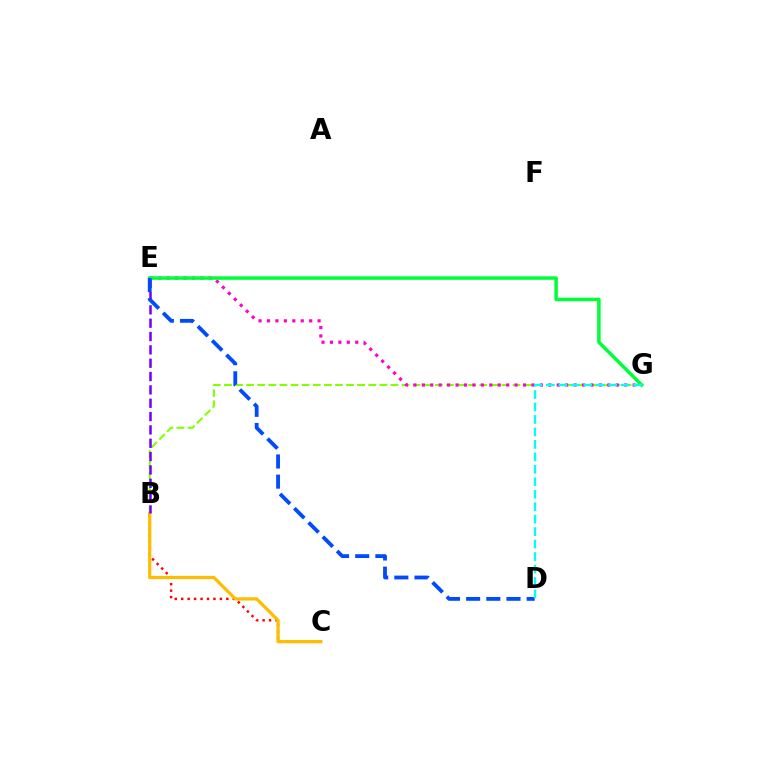{('B', 'C'): [{'color': '#ff0000', 'line_style': 'dotted', 'thickness': 1.75}, {'color': '#ffbd00', 'line_style': 'solid', 'thickness': 2.33}], ('B', 'G'): [{'color': '#84ff00', 'line_style': 'dashed', 'thickness': 1.51}], ('E', 'G'): [{'color': '#ff00cf', 'line_style': 'dotted', 'thickness': 2.29}, {'color': '#00ff39', 'line_style': 'solid', 'thickness': 2.52}], ('B', 'E'): [{'color': '#7200ff', 'line_style': 'dashed', 'thickness': 1.81}], ('D', 'E'): [{'color': '#004bff', 'line_style': 'dashed', 'thickness': 2.74}], ('D', 'G'): [{'color': '#00fff6', 'line_style': 'dashed', 'thickness': 1.69}]}